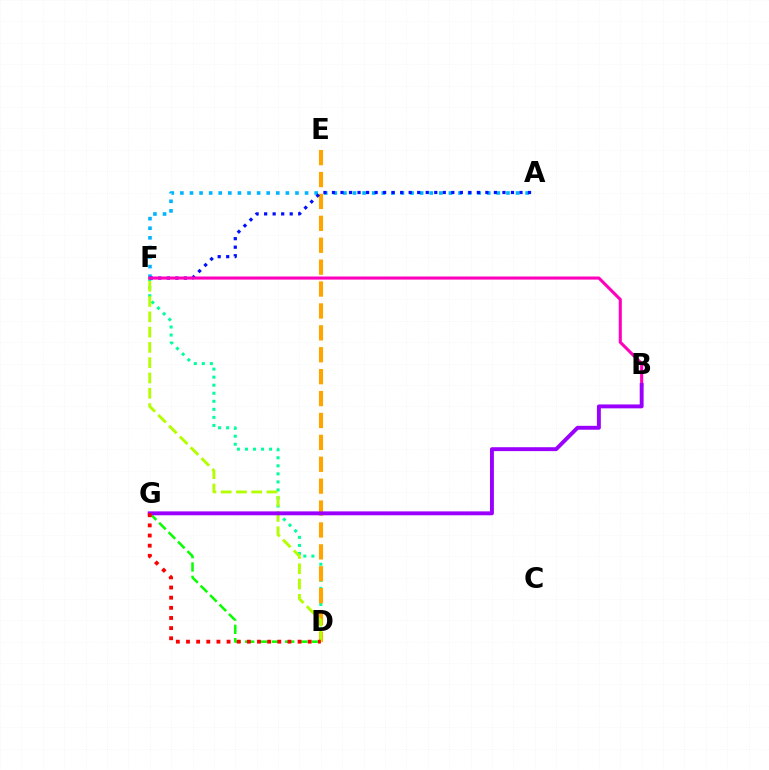{('D', 'G'): [{'color': '#08ff00', 'line_style': 'dashed', 'thickness': 1.81}, {'color': '#ff0000', 'line_style': 'dotted', 'thickness': 2.76}], ('D', 'F'): [{'color': '#00ff9d', 'line_style': 'dotted', 'thickness': 2.19}, {'color': '#b3ff00', 'line_style': 'dashed', 'thickness': 2.08}], ('D', 'E'): [{'color': '#ffa500', 'line_style': 'dashed', 'thickness': 2.98}], ('A', 'F'): [{'color': '#00b5ff', 'line_style': 'dotted', 'thickness': 2.61}, {'color': '#0010ff', 'line_style': 'dotted', 'thickness': 2.32}], ('B', 'F'): [{'color': '#ff00bd', 'line_style': 'solid', 'thickness': 2.22}], ('B', 'G'): [{'color': '#9b00ff', 'line_style': 'solid', 'thickness': 2.81}]}